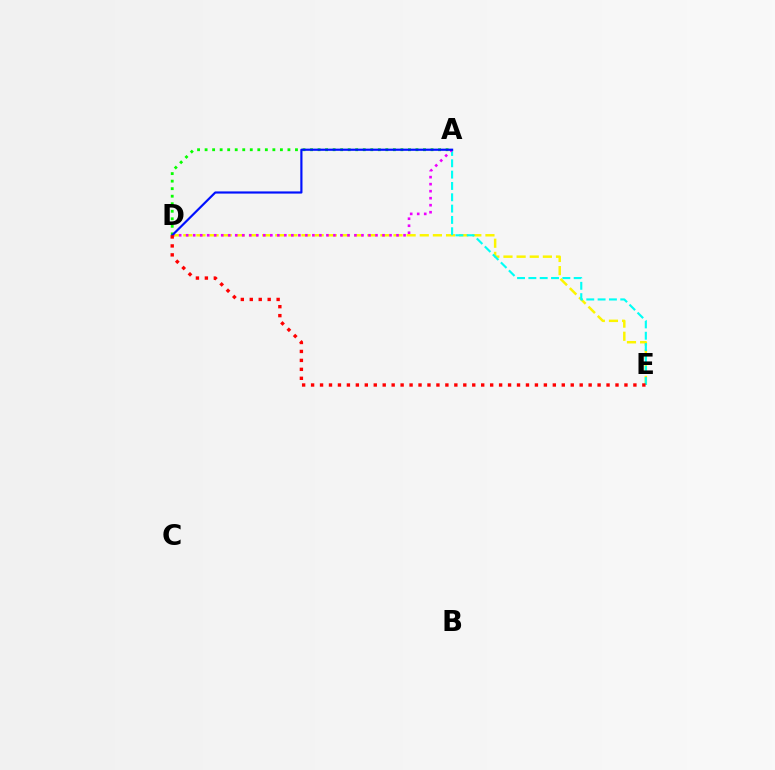{('D', 'E'): [{'color': '#fcf500', 'line_style': 'dashed', 'thickness': 1.78}, {'color': '#ff0000', 'line_style': 'dotted', 'thickness': 2.43}], ('A', 'E'): [{'color': '#00fff6', 'line_style': 'dashed', 'thickness': 1.54}], ('A', 'D'): [{'color': '#ee00ff', 'line_style': 'dotted', 'thickness': 1.91}, {'color': '#08ff00', 'line_style': 'dotted', 'thickness': 2.05}, {'color': '#0010ff', 'line_style': 'solid', 'thickness': 1.56}]}